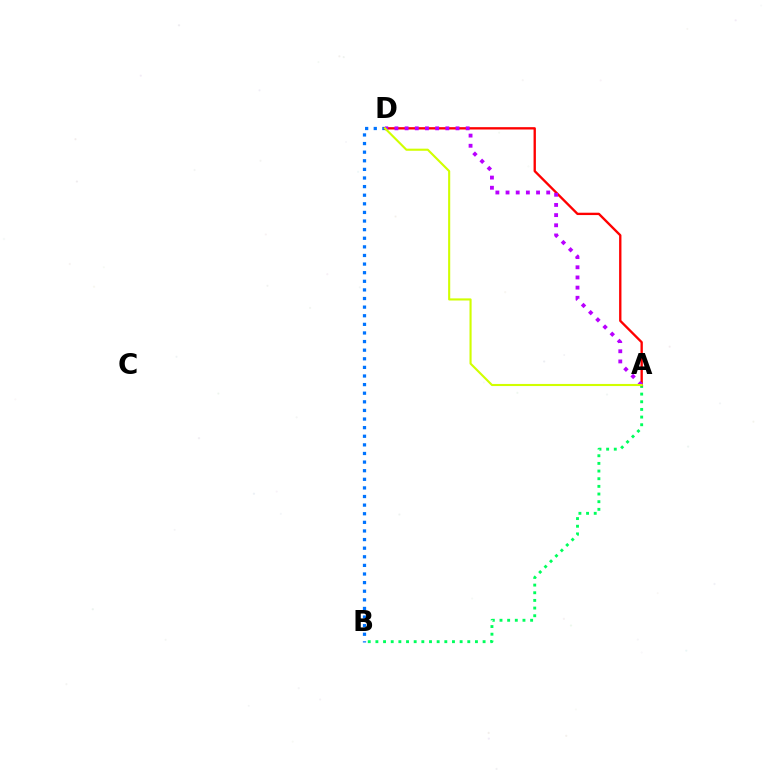{('A', 'B'): [{'color': '#00ff5c', 'line_style': 'dotted', 'thickness': 2.08}], ('B', 'D'): [{'color': '#0074ff', 'line_style': 'dotted', 'thickness': 2.34}], ('A', 'D'): [{'color': '#ff0000', 'line_style': 'solid', 'thickness': 1.69}, {'color': '#b900ff', 'line_style': 'dotted', 'thickness': 2.76}, {'color': '#d1ff00', 'line_style': 'solid', 'thickness': 1.52}]}